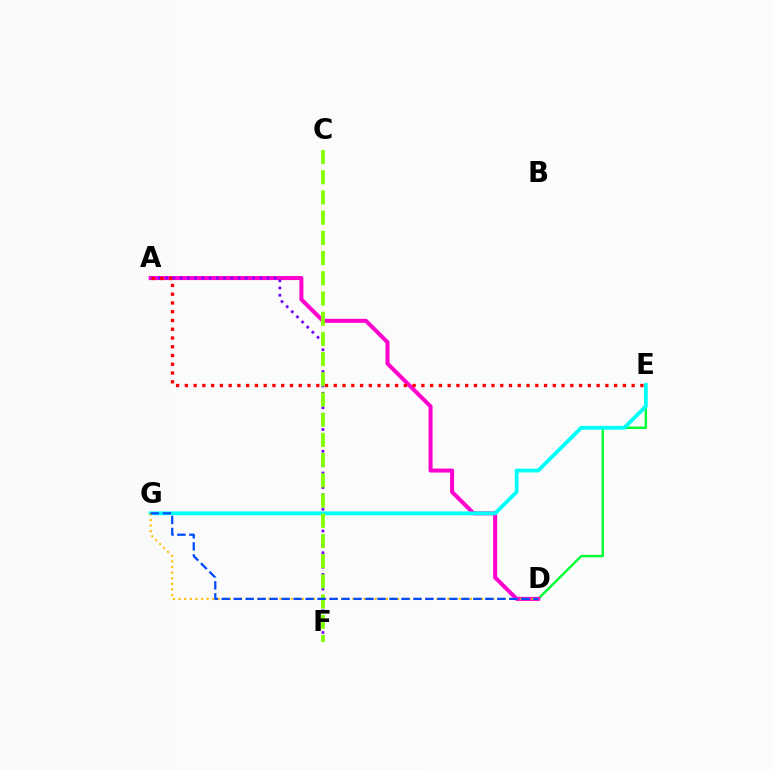{('D', 'E'): [{'color': '#00ff39', 'line_style': 'solid', 'thickness': 1.76}], ('A', 'D'): [{'color': '#ff00cf', 'line_style': 'solid', 'thickness': 2.89}], ('E', 'G'): [{'color': '#00fff6', 'line_style': 'solid', 'thickness': 2.74}], ('D', 'G'): [{'color': '#ffbd00', 'line_style': 'dotted', 'thickness': 1.52}, {'color': '#004bff', 'line_style': 'dashed', 'thickness': 1.63}], ('A', 'F'): [{'color': '#7200ff', 'line_style': 'dotted', 'thickness': 1.97}], ('C', 'F'): [{'color': '#84ff00', 'line_style': 'dashed', 'thickness': 2.74}], ('A', 'E'): [{'color': '#ff0000', 'line_style': 'dotted', 'thickness': 2.38}]}